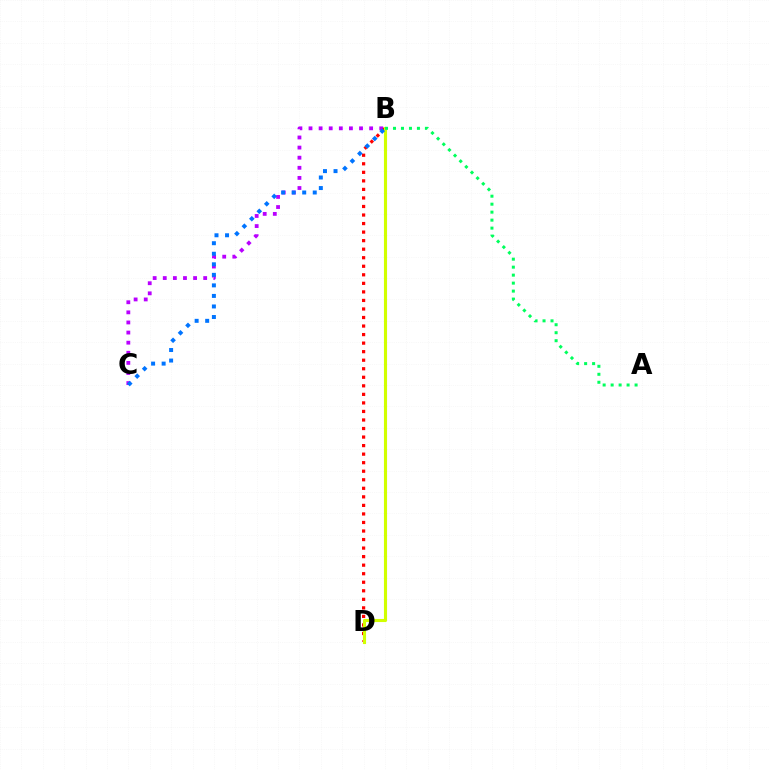{('B', 'C'): [{'color': '#b900ff', 'line_style': 'dotted', 'thickness': 2.75}, {'color': '#0074ff', 'line_style': 'dotted', 'thickness': 2.86}], ('B', 'D'): [{'color': '#ff0000', 'line_style': 'dotted', 'thickness': 2.32}, {'color': '#d1ff00', 'line_style': 'solid', 'thickness': 2.24}], ('A', 'B'): [{'color': '#00ff5c', 'line_style': 'dotted', 'thickness': 2.17}]}